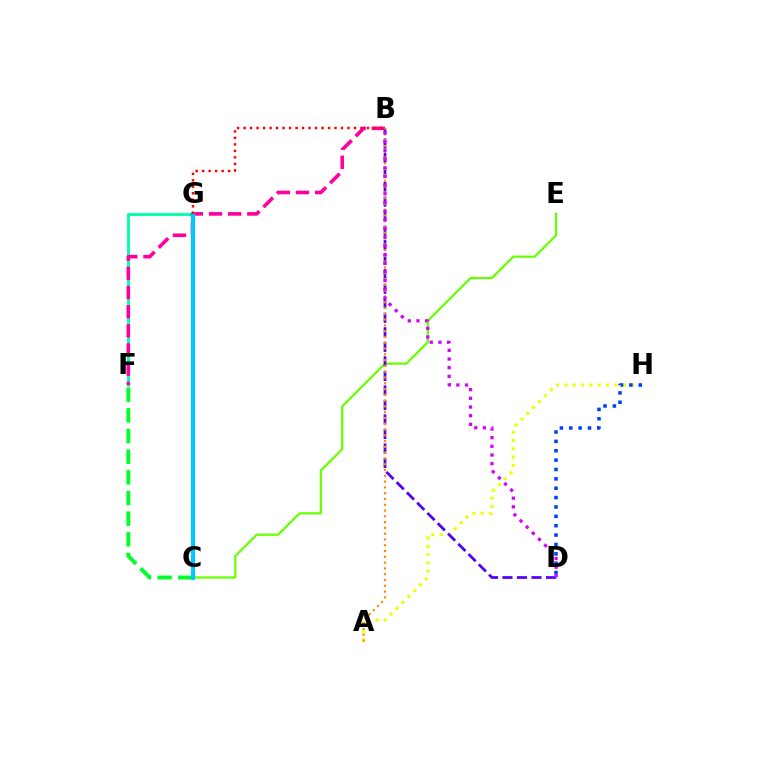{('A', 'H'): [{'color': '#eeff00', 'line_style': 'dotted', 'thickness': 2.26}], ('F', 'G'): [{'color': '#00ffaf', 'line_style': 'solid', 'thickness': 2.08}], ('C', 'F'): [{'color': '#00ff27', 'line_style': 'dashed', 'thickness': 2.81}], ('B', 'F'): [{'color': '#ff00a0', 'line_style': 'dashed', 'thickness': 2.6}], ('C', 'E'): [{'color': '#66ff00', 'line_style': 'solid', 'thickness': 1.59}], ('C', 'G'): [{'color': '#00c7ff', 'line_style': 'solid', 'thickness': 2.94}], ('B', 'G'): [{'color': '#ff0000', 'line_style': 'dotted', 'thickness': 1.76}], ('B', 'D'): [{'color': '#4f00ff', 'line_style': 'dashed', 'thickness': 1.97}, {'color': '#d600ff', 'line_style': 'dotted', 'thickness': 2.36}], ('A', 'B'): [{'color': '#ff8800', 'line_style': 'dotted', 'thickness': 1.57}], ('D', 'H'): [{'color': '#003fff', 'line_style': 'dotted', 'thickness': 2.55}]}